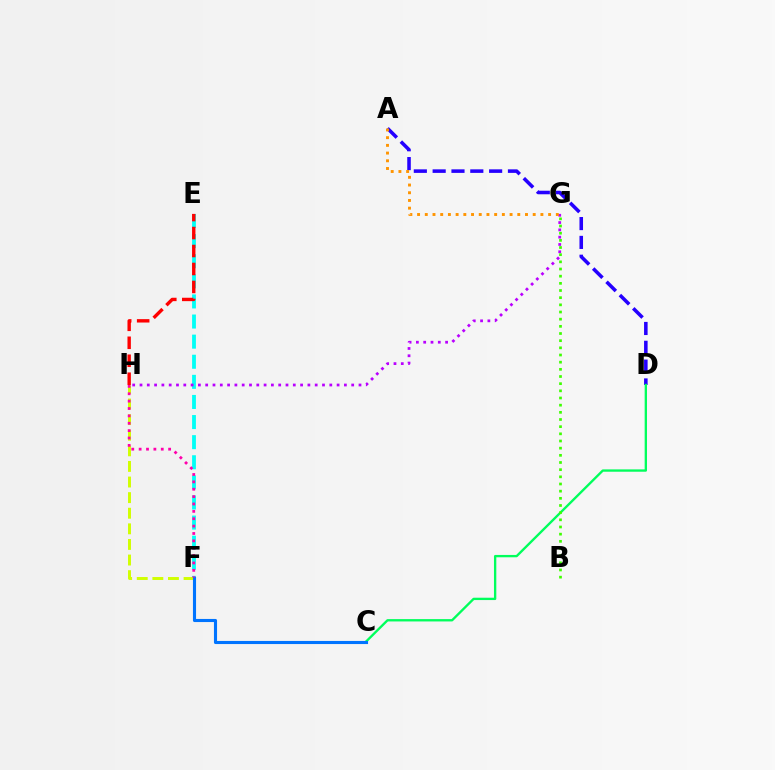{('E', 'F'): [{'color': '#00fff6', 'line_style': 'dashed', 'thickness': 2.73}], ('A', 'D'): [{'color': '#2500ff', 'line_style': 'dashed', 'thickness': 2.56}], ('F', 'H'): [{'color': '#d1ff00', 'line_style': 'dashed', 'thickness': 2.12}, {'color': '#ff00ac', 'line_style': 'dotted', 'thickness': 2.0}], ('E', 'H'): [{'color': '#ff0000', 'line_style': 'dashed', 'thickness': 2.44}], ('G', 'H'): [{'color': '#b900ff', 'line_style': 'dotted', 'thickness': 1.98}], ('C', 'D'): [{'color': '#00ff5c', 'line_style': 'solid', 'thickness': 1.68}], ('C', 'F'): [{'color': '#0074ff', 'line_style': 'solid', 'thickness': 2.23}], ('B', 'G'): [{'color': '#3dff00', 'line_style': 'dotted', 'thickness': 1.95}], ('A', 'G'): [{'color': '#ff9400', 'line_style': 'dotted', 'thickness': 2.09}]}